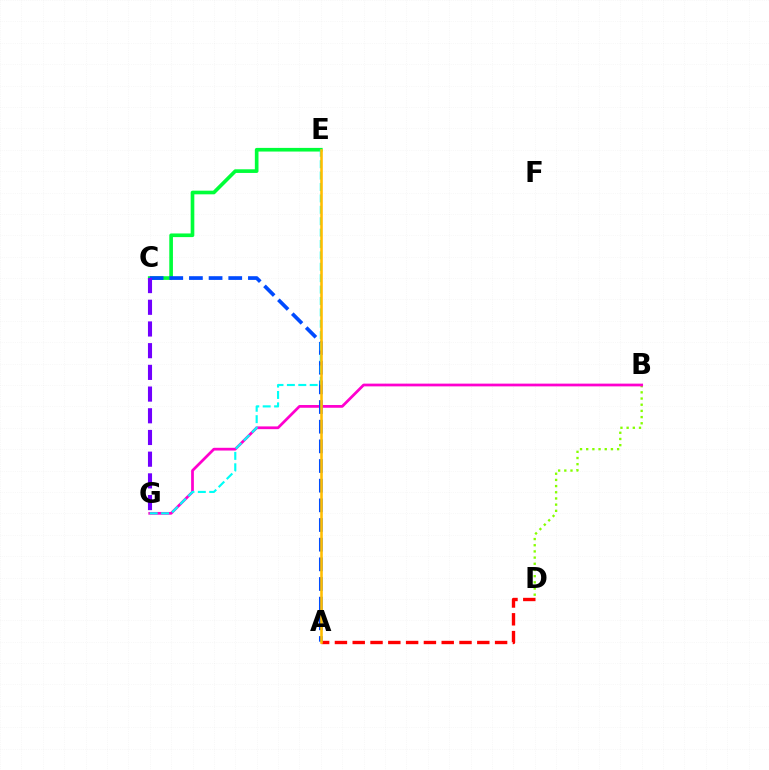{('B', 'D'): [{'color': '#84ff00', 'line_style': 'dotted', 'thickness': 1.68}], ('A', 'D'): [{'color': '#ff0000', 'line_style': 'dashed', 'thickness': 2.42}], ('B', 'G'): [{'color': '#ff00cf', 'line_style': 'solid', 'thickness': 1.97}], ('C', 'E'): [{'color': '#00ff39', 'line_style': 'solid', 'thickness': 2.63}], ('A', 'C'): [{'color': '#004bff', 'line_style': 'dashed', 'thickness': 2.67}], ('E', 'G'): [{'color': '#00fff6', 'line_style': 'dashed', 'thickness': 1.55}], ('C', 'G'): [{'color': '#7200ff', 'line_style': 'dashed', 'thickness': 2.95}], ('A', 'E'): [{'color': '#ffbd00', 'line_style': 'solid', 'thickness': 1.86}]}